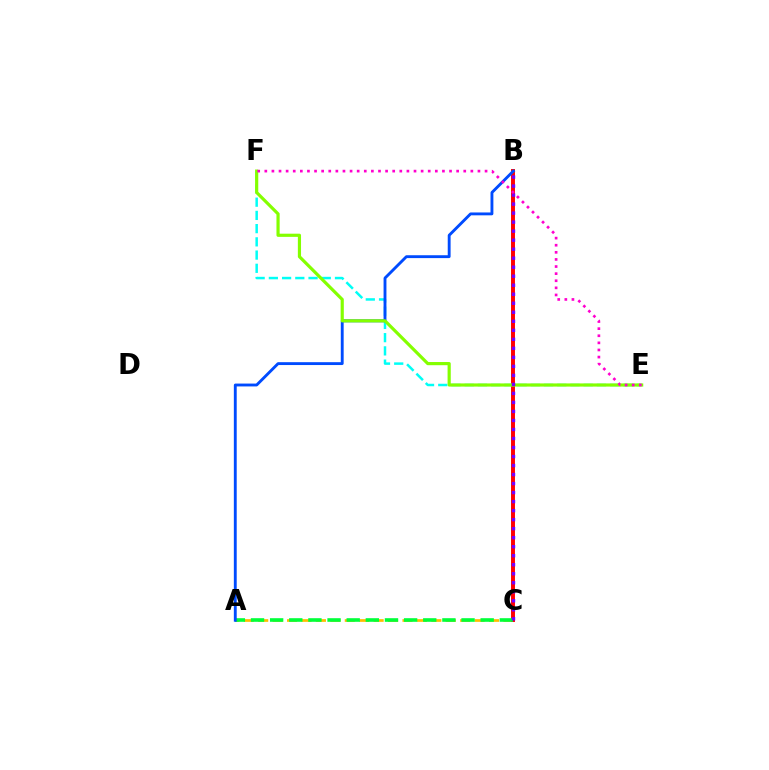{('A', 'C'): [{'color': '#ffbd00', 'line_style': 'dashed', 'thickness': 1.96}, {'color': '#00ff39', 'line_style': 'dashed', 'thickness': 2.6}], ('B', 'C'): [{'color': '#ff0000', 'line_style': 'solid', 'thickness': 2.84}, {'color': '#7200ff', 'line_style': 'dotted', 'thickness': 2.45}], ('E', 'F'): [{'color': '#00fff6', 'line_style': 'dashed', 'thickness': 1.8}, {'color': '#84ff00', 'line_style': 'solid', 'thickness': 2.29}, {'color': '#ff00cf', 'line_style': 'dotted', 'thickness': 1.93}], ('A', 'B'): [{'color': '#004bff', 'line_style': 'solid', 'thickness': 2.06}]}